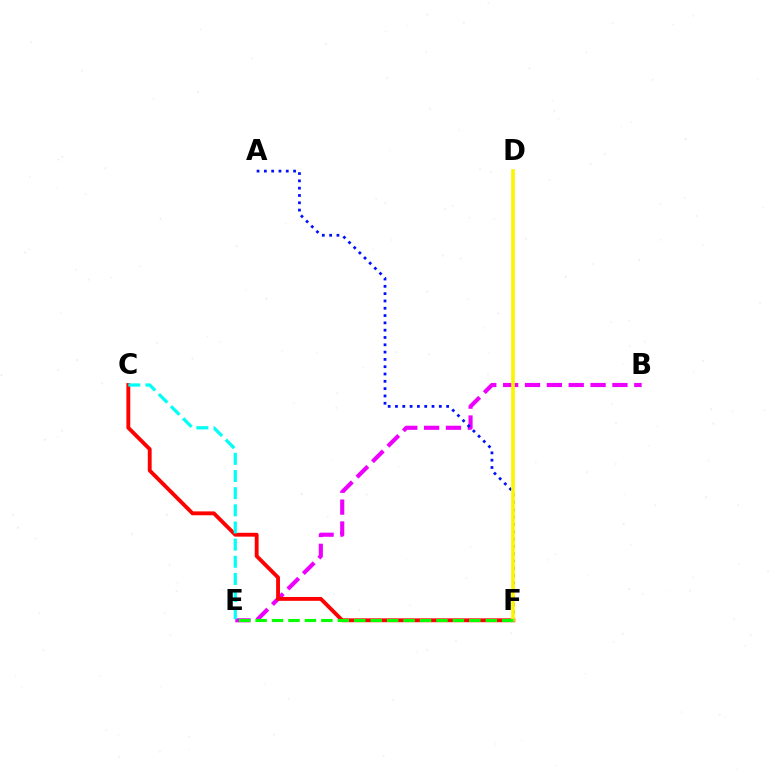{('B', 'E'): [{'color': '#ee00ff', 'line_style': 'dashed', 'thickness': 2.97}], ('A', 'F'): [{'color': '#0010ff', 'line_style': 'dotted', 'thickness': 1.99}], ('C', 'F'): [{'color': '#ff0000', 'line_style': 'solid', 'thickness': 2.77}], ('D', 'F'): [{'color': '#fcf500', 'line_style': 'solid', 'thickness': 2.6}], ('E', 'F'): [{'color': '#08ff00', 'line_style': 'dashed', 'thickness': 2.23}], ('C', 'E'): [{'color': '#00fff6', 'line_style': 'dashed', 'thickness': 2.33}]}